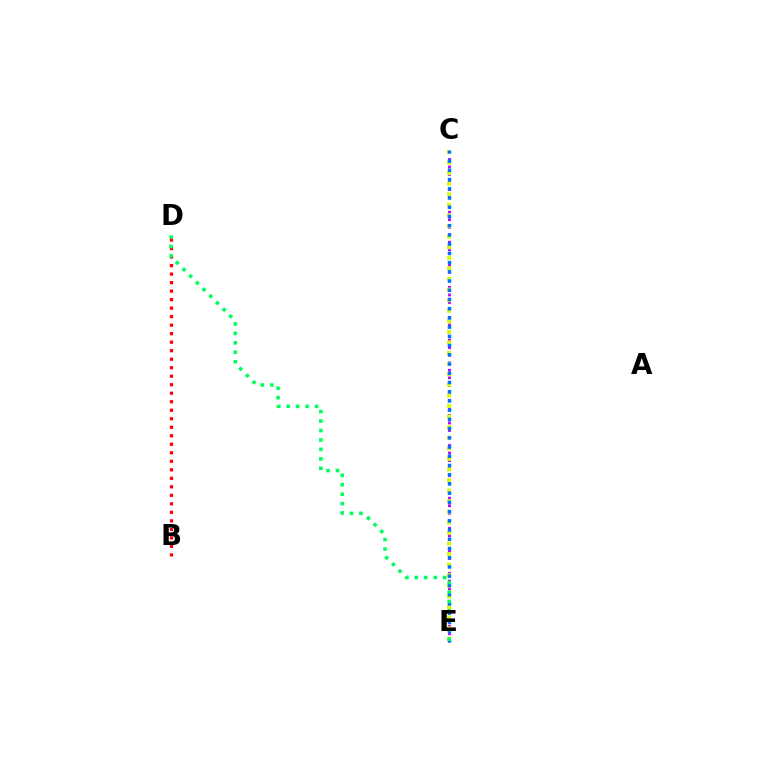{('C', 'E'): [{'color': '#b900ff', 'line_style': 'dotted', 'thickness': 2.05}, {'color': '#d1ff00', 'line_style': 'dotted', 'thickness': 2.87}, {'color': '#0074ff', 'line_style': 'dotted', 'thickness': 2.51}], ('B', 'D'): [{'color': '#ff0000', 'line_style': 'dotted', 'thickness': 2.31}], ('D', 'E'): [{'color': '#00ff5c', 'line_style': 'dotted', 'thickness': 2.57}]}